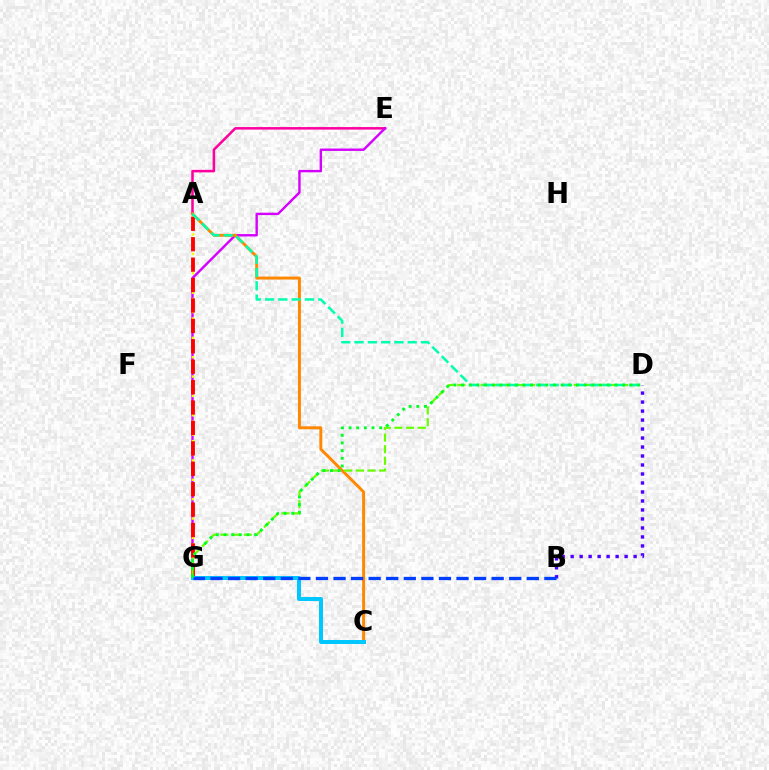{('A', 'E'): [{'color': '#ff00a0', 'line_style': 'solid', 'thickness': 1.82}], ('E', 'G'): [{'color': '#d600ff', 'line_style': 'solid', 'thickness': 1.73}], ('A', 'G'): [{'color': '#eeff00', 'line_style': 'dotted', 'thickness': 1.75}, {'color': '#ff0000', 'line_style': 'dashed', 'thickness': 2.77}], ('B', 'D'): [{'color': '#4f00ff', 'line_style': 'dotted', 'thickness': 2.44}], ('A', 'C'): [{'color': '#ff8800', 'line_style': 'solid', 'thickness': 2.14}], ('C', 'G'): [{'color': '#00c7ff', 'line_style': 'solid', 'thickness': 2.87}], ('B', 'G'): [{'color': '#003fff', 'line_style': 'dashed', 'thickness': 2.39}], ('D', 'G'): [{'color': '#66ff00', 'line_style': 'dashed', 'thickness': 1.58}, {'color': '#00ff27', 'line_style': 'dotted', 'thickness': 2.08}], ('A', 'D'): [{'color': '#00ffaf', 'line_style': 'dashed', 'thickness': 1.81}]}